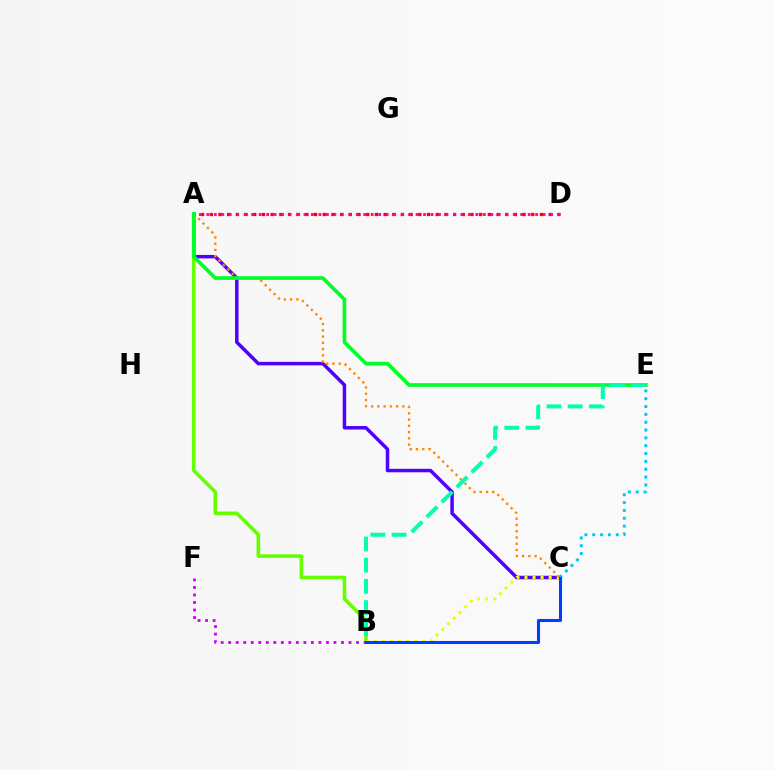{('A', 'C'): [{'color': '#4f00ff', 'line_style': 'solid', 'thickness': 2.51}, {'color': '#ff8800', 'line_style': 'dotted', 'thickness': 1.7}], ('A', 'B'): [{'color': '#66ff00', 'line_style': 'solid', 'thickness': 2.58}], ('A', 'D'): [{'color': '#ff0000', 'line_style': 'dotted', 'thickness': 2.36}, {'color': '#ff00a0', 'line_style': 'dotted', 'thickness': 2.03}], ('B', 'C'): [{'color': '#eeff00', 'line_style': 'dotted', 'thickness': 2.19}, {'color': '#003fff', 'line_style': 'solid', 'thickness': 2.19}], ('C', 'E'): [{'color': '#00c7ff', 'line_style': 'dotted', 'thickness': 2.13}], ('B', 'F'): [{'color': '#d600ff', 'line_style': 'dotted', 'thickness': 2.04}], ('A', 'E'): [{'color': '#00ff27', 'line_style': 'solid', 'thickness': 2.64}], ('B', 'E'): [{'color': '#00ffaf', 'line_style': 'dashed', 'thickness': 2.88}]}